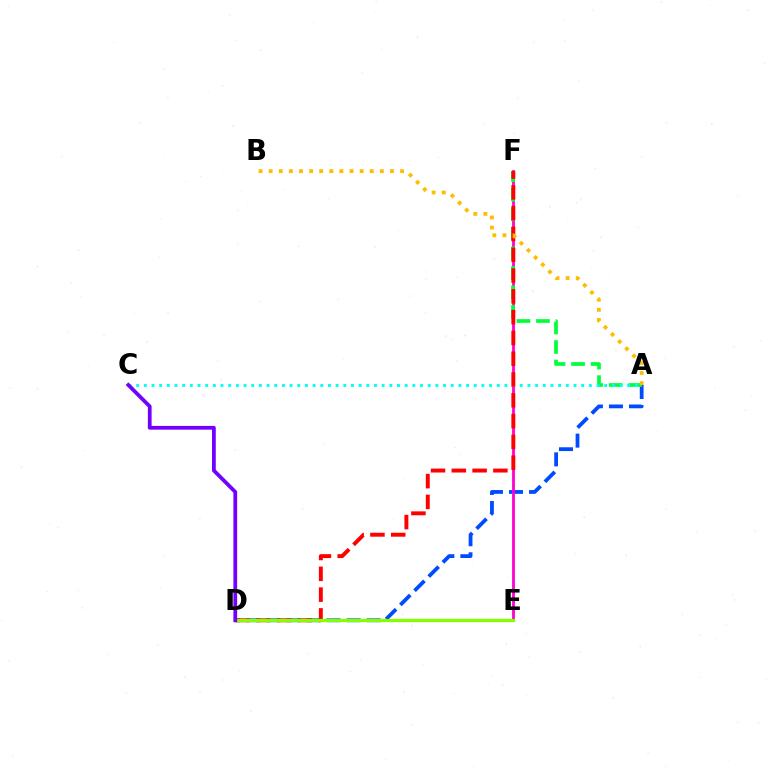{('A', 'D'): [{'color': '#004bff', 'line_style': 'dashed', 'thickness': 2.72}], ('E', 'F'): [{'color': '#ff00cf', 'line_style': 'solid', 'thickness': 2.01}], ('A', 'F'): [{'color': '#00ff39', 'line_style': 'dashed', 'thickness': 2.65}], ('A', 'C'): [{'color': '#00fff6', 'line_style': 'dotted', 'thickness': 2.08}], ('D', 'F'): [{'color': '#ff0000', 'line_style': 'dashed', 'thickness': 2.82}], ('D', 'E'): [{'color': '#84ff00', 'line_style': 'solid', 'thickness': 2.36}], ('A', 'B'): [{'color': '#ffbd00', 'line_style': 'dotted', 'thickness': 2.75}], ('C', 'D'): [{'color': '#7200ff', 'line_style': 'solid', 'thickness': 2.71}]}